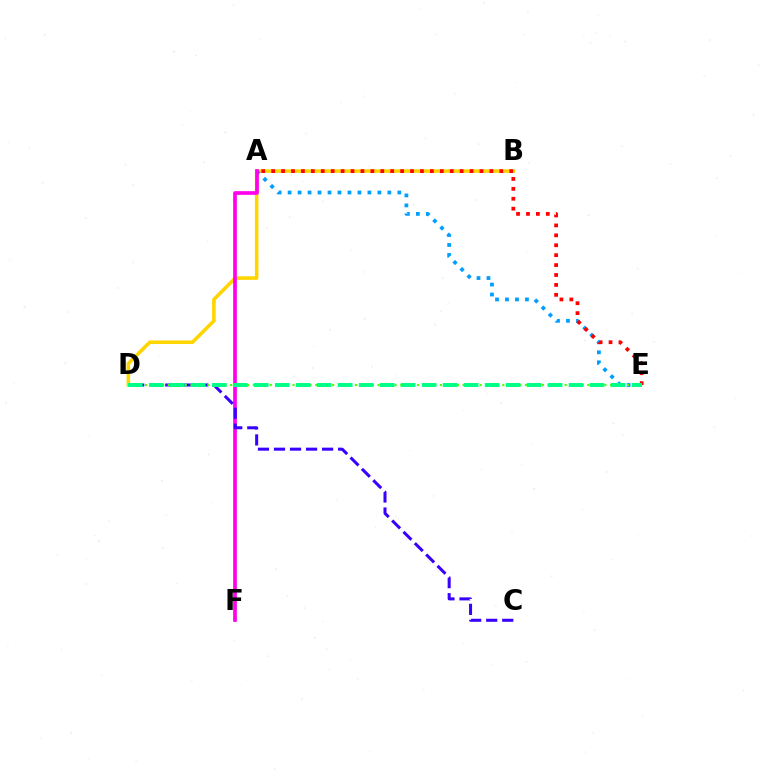{('B', 'D'): [{'color': '#ffd500', 'line_style': 'solid', 'thickness': 2.56}], ('A', 'E'): [{'color': '#009eff', 'line_style': 'dotted', 'thickness': 2.71}, {'color': '#ff0000', 'line_style': 'dotted', 'thickness': 2.69}], ('A', 'F'): [{'color': '#ff00ed', 'line_style': 'solid', 'thickness': 2.66}], ('C', 'D'): [{'color': '#3700ff', 'line_style': 'dashed', 'thickness': 2.18}], ('D', 'E'): [{'color': '#4fff00', 'line_style': 'dotted', 'thickness': 1.54}, {'color': '#00ff86', 'line_style': 'dashed', 'thickness': 2.85}]}